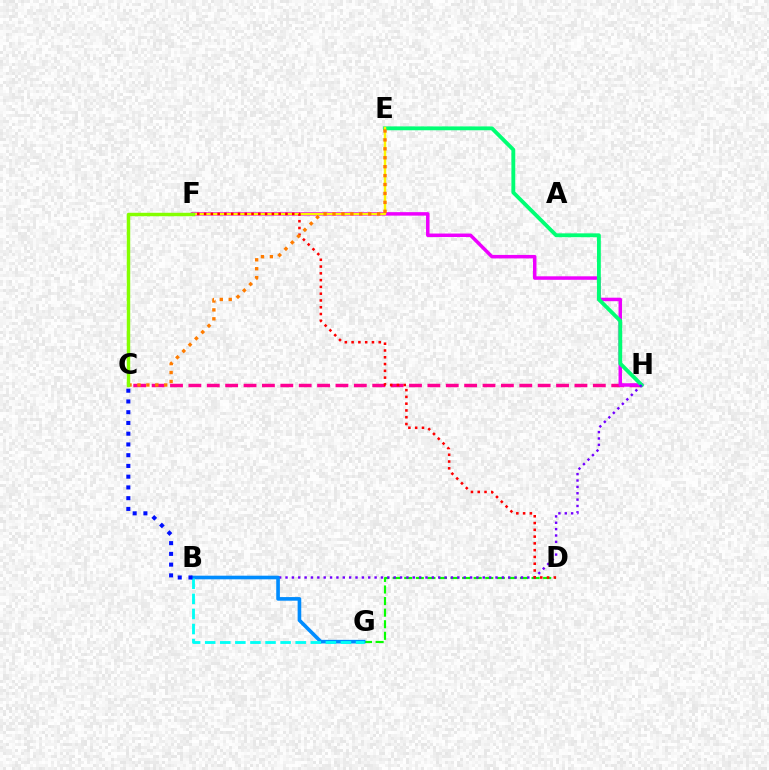{('C', 'H'): [{'color': '#ff0094', 'line_style': 'dashed', 'thickness': 2.5}], ('F', 'H'): [{'color': '#ee00ff', 'line_style': 'solid', 'thickness': 2.51}], ('E', 'H'): [{'color': '#00ff74', 'line_style': 'solid', 'thickness': 2.77}], ('D', 'G'): [{'color': '#08ff00', 'line_style': 'dashed', 'thickness': 1.57}], ('E', 'F'): [{'color': '#fcf500', 'line_style': 'solid', 'thickness': 1.76}], ('B', 'H'): [{'color': '#7200ff', 'line_style': 'dotted', 'thickness': 1.73}], ('B', 'G'): [{'color': '#008cff', 'line_style': 'solid', 'thickness': 2.61}, {'color': '#00fff6', 'line_style': 'dashed', 'thickness': 2.05}], ('B', 'C'): [{'color': '#0010ff', 'line_style': 'dotted', 'thickness': 2.92}], ('D', 'F'): [{'color': '#ff0000', 'line_style': 'dotted', 'thickness': 1.84}], ('C', 'E'): [{'color': '#ff7c00', 'line_style': 'dotted', 'thickness': 2.43}], ('C', 'F'): [{'color': '#84ff00', 'line_style': 'solid', 'thickness': 2.47}]}